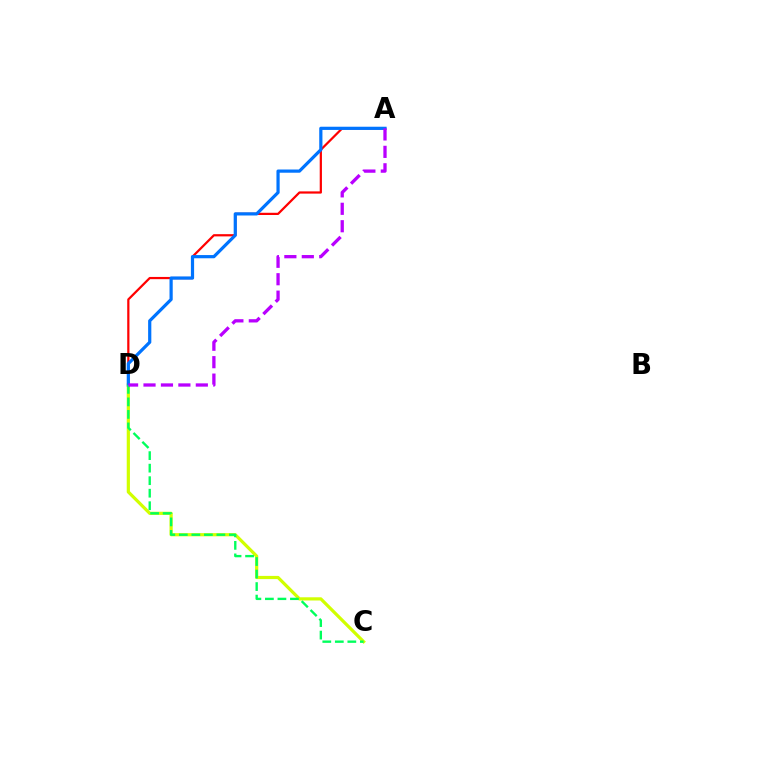{('C', 'D'): [{'color': '#d1ff00', 'line_style': 'solid', 'thickness': 2.31}, {'color': '#00ff5c', 'line_style': 'dashed', 'thickness': 1.7}], ('A', 'D'): [{'color': '#ff0000', 'line_style': 'solid', 'thickness': 1.6}, {'color': '#0074ff', 'line_style': 'solid', 'thickness': 2.31}, {'color': '#b900ff', 'line_style': 'dashed', 'thickness': 2.37}]}